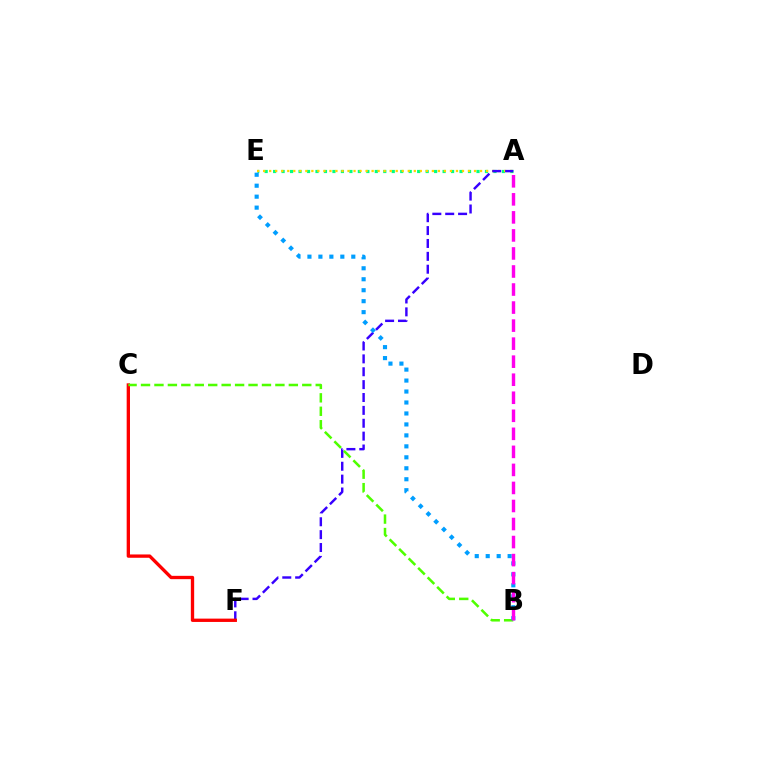{('A', 'E'): [{'color': '#00ff86', 'line_style': 'dotted', 'thickness': 2.3}, {'color': '#ffd500', 'line_style': 'dotted', 'thickness': 1.64}], ('A', 'F'): [{'color': '#3700ff', 'line_style': 'dashed', 'thickness': 1.75}], ('C', 'F'): [{'color': '#ff0000', 'line_style': 'solid', 'thickness': 2.39}], ('B', 'C'): [{'color': '#4fff00', 'line_style': 'dashed', 'thickness': 1.83}], ('B', 'E'): [{'color': '#009eff', 'line_style': 'dotted', 'thickness': 2.98}], ('A', 'B'): [{'color': '#ff00ed', 'line_style': 'dashed', 'thickness': 2.45}]}